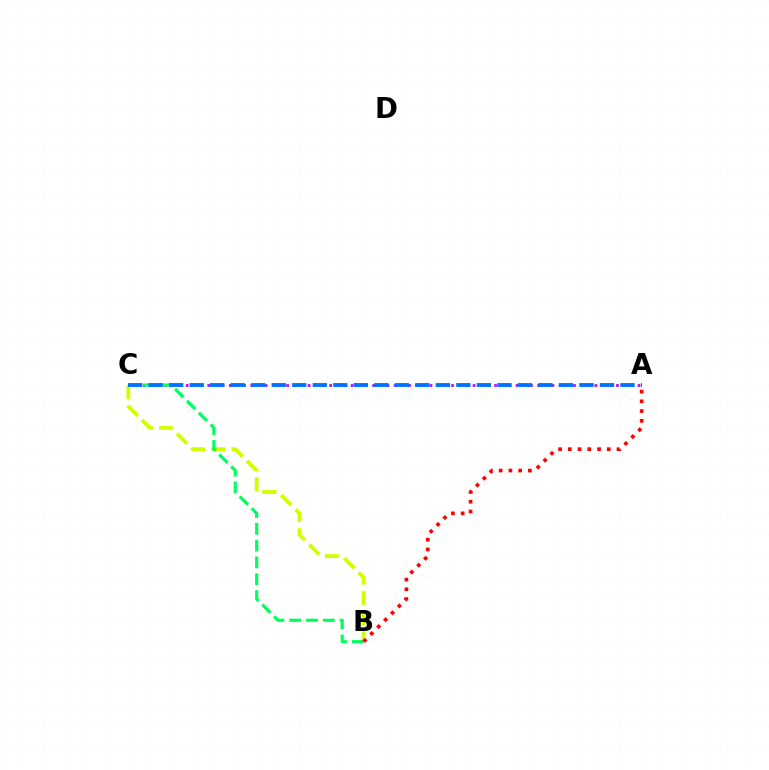{('B', 'C'): [{'color': '#d1ff00', 'line_style': 'dashed', 'thickness': 2.76}, {'color': '#00ff5c', 'line_style': 'dashed', 'thickness': 2.28}], ('A', 'C'): [{'color': '#b900ff', 'line_style': 'dotted', 'thickness': 1.95}, {'color': '#0074ff', 'line_style': 'dashed', 'thickness': 2.79}], ('A', 'B'): [{'color': '#ff0000', 'line_style': 'dotted', 'thickness': 2.65}]}